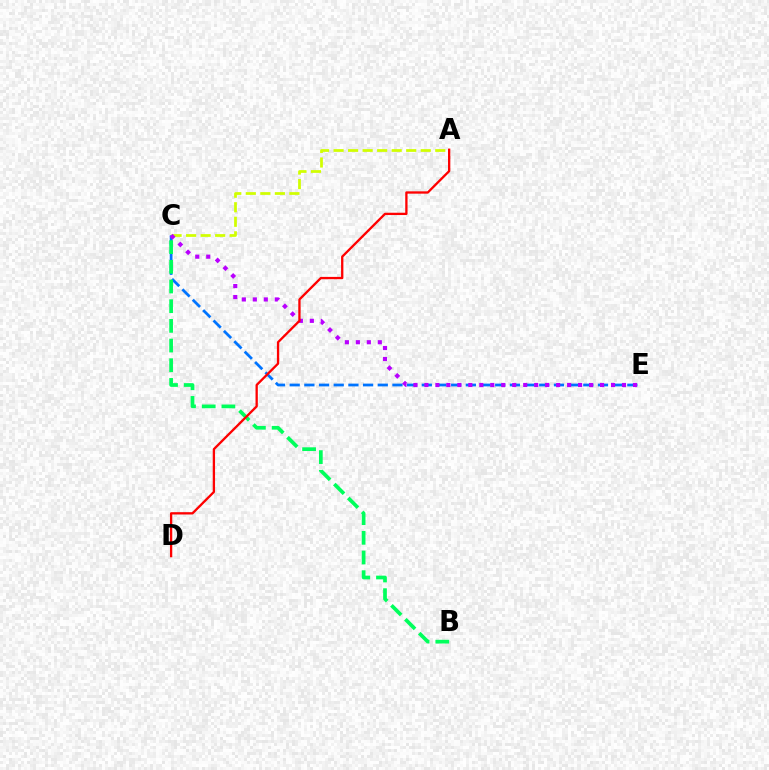{('A', 'C'): [{'color': '#d1ff00', 'line_style': 'dashed', 'thickness': 1.97}], ('C', 'E'): [{'color': '#0074ff', 'line_style': 'dashed', 'thickness': 1.99}, {'color': '#b900ff', 'line_style': 'dotted', 'thickness': 2.98}], ('B', 'C'): [{'color': '#00ff5c', 'line_style': 'dashed', 'thickness': 2.67}], ('A', 'D'): [{'color': '#ff0000', 'line_style': 'solid', 'thickness': 1.66}]}